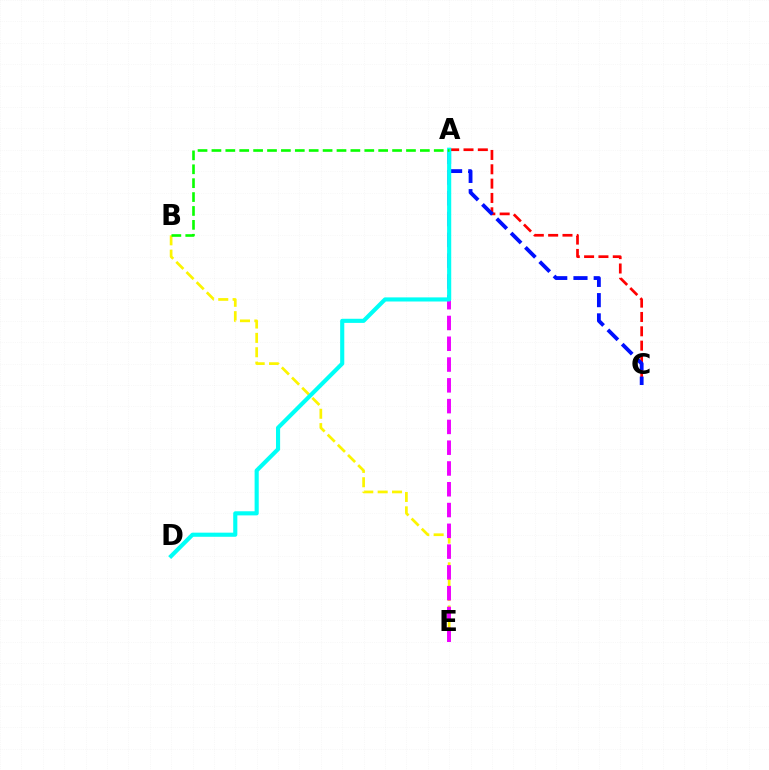{('A', 'C'): [{'color': '#ff0000', 'line_style': 'dashed', 'thickness': 1.95}, {'color': '#0010ff', 'line_style': 'dashed', 'thickness': 2.75}], ('B', 'E'): [{'color': '#fcf500', 'line_style': 'dashed', 'thickness': 1.95}], ('A', 'E'): [{'color': '#ee00ff', 'line_style': 'dashed', 'thickness': 2.82}], ('A', 'D'): [{'color': '#00fff6', 'line_style': 'solid', 'thickness': 2.97}], ('A', 'B'): [{'color': '#08ff00', 'line_style': 'dashed', 'thickness': 1.89}]}